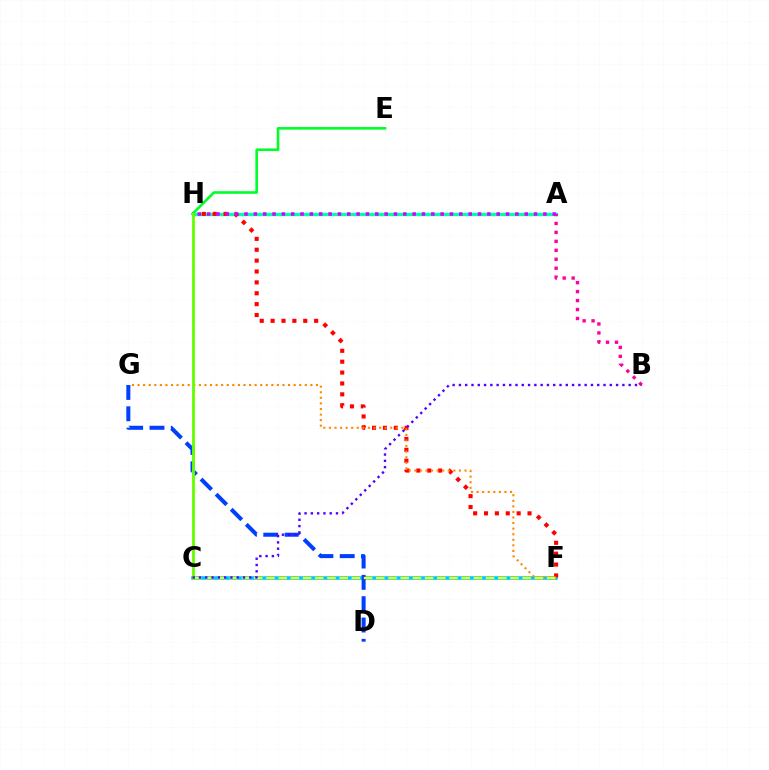{('C', 'F'): [{'color': '#00c7ff', 'line_style': 'solid', 'thickness': 2.57}, {'color': '#eeff00', 'line_style': 'dashed', 'thickness': 1.66}], ('A', 'H'): [{'color': '#00ffaf', 'line_style': 'solid', 'thickness': 2.41}, {'color': '#d600ff', 'line_style': 'dotted', 'thickness': 2.54}], ('F', 'H'): [{'color': '#ff0000', 'line_style': 'dotted', 'thickness': 2.96}], ('D', 'G'): [{'color': '#003fff', 'line_style': 'dashed', 'thickness': 2.9}], ('F', 'G'): [{'color': '#ff8800', 'line_style': 'dotted', 'thickness': 1.51}], ('A', 'B'): [{'color': '#ff00a0', 'line_style': 'dotted', 'thickness': 2.43}], ('E', 'H'): [{'color': '#00ff27', 'line_style': 'solid', 'thickness': 1.87}], ('C', 'H'): [{'color': '#66ff00', 'line_style': 'solid', 'thickness': 2.06}], ('B', 'C'): [{'color': '#4f00ff', 'line_style': 'dotted', 'thickness': 1.71}]}